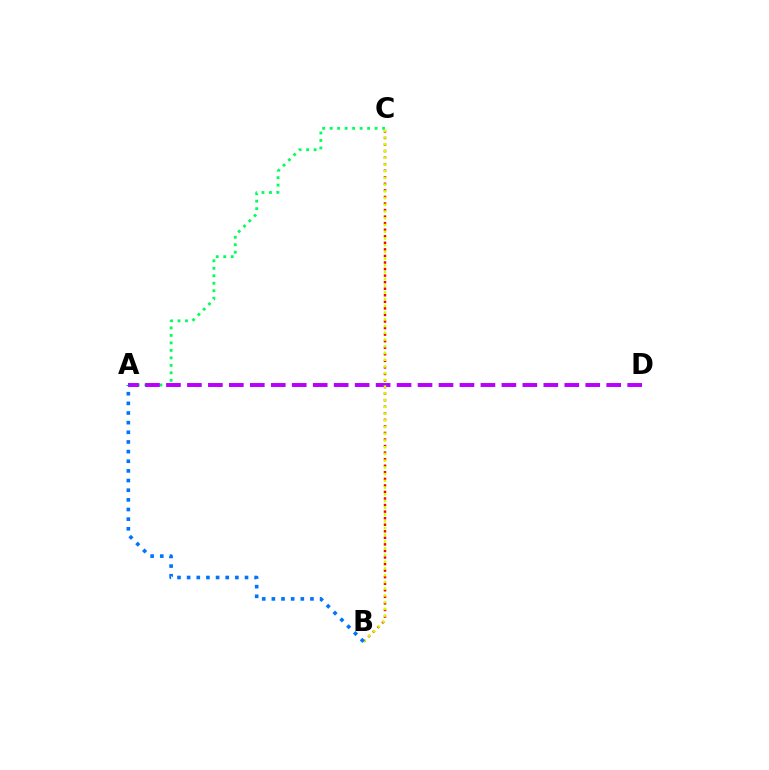{('A', 'C'): [{'color': '#00ff5c', 'line_style': 'dotted', 'thickness': 2.03}], ('A', 'D'): [{'color': '#b900ff', 'line_style': 'dashed', 'thickness': 2.85}], ('B', 'C'): [{'color': '#ff0000', 'line_style': 'dotted', 'thickness': 1.78}, {'color': '#d1ff00', 'line_style': 'dotted', 'thickness': 1.83}], ('A', 'B'): [{'color': '#0074ff', 'line_style': 'dotted', 'thickness': 2.62}]}